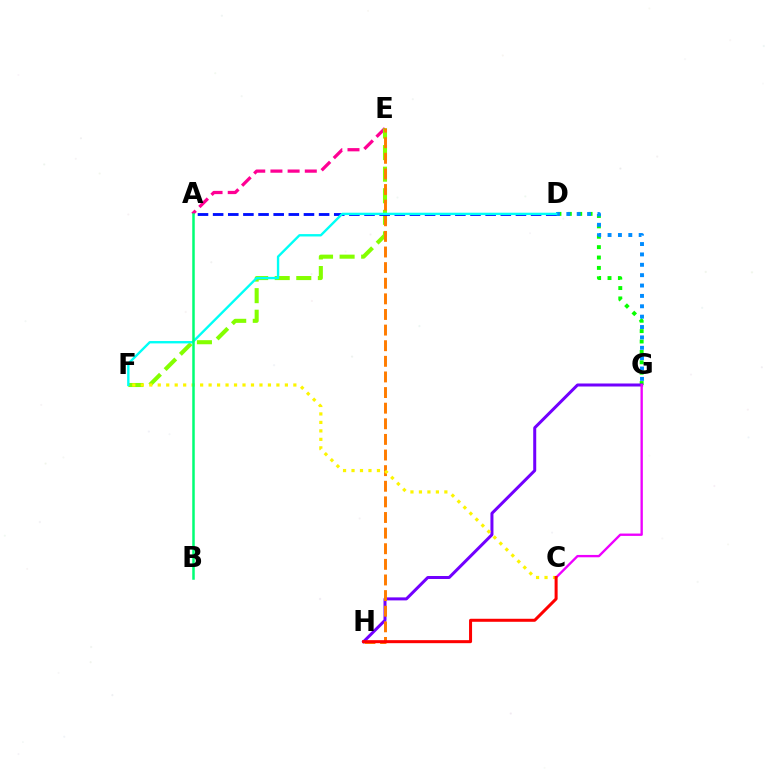{('D', 'G'): [{'color': '#08ff00', 'line_style': 'dotted', 'thickness': 2.82}, {'color': '#008cff', 'line_style': 'dotted', 'thickness': 2.82}], ('G', 'H'): [{'color': '#7200ff', 'line_style': 'solid', 'thickness': 2.17}], ('A', 'E'): [{'color': '#ff0094', 'line_style': 'dashed', 'thickness': 2.33}], ('E', 'F'): [{'color': '#84ff00', 'line_style': 'dashed', 'thickness': 2.93}], ('E', 'H'): [{'color': '#ff7c00', 'line_style': 'dashed', 'thickness': 2.12}], ('C', 'F'): [{'color': '#fcf500', 'line_style': 'dotted', 'thickness': 2.3}], ('A', 'D'): [{'color': '#0010ff', 'line_style': 'dashed', 'thickness': 2.06}], ('D', 'F'): [{'color': '#00fff6', 'line_style': 'solid', 'thickness': 1.71}], ('A', 'B'): [{'color': '#00ff74', 'line_style': 'solid', 'thickness': 1.8}], ('C', 'G'): [{'color': '#ee00ff', 'line_style': 'solid', 'thickness': 1.69}], ('C', 'H'): [{'color': '#ff0000', 'line_style': 'solid', 'thickness': 2.17}]}